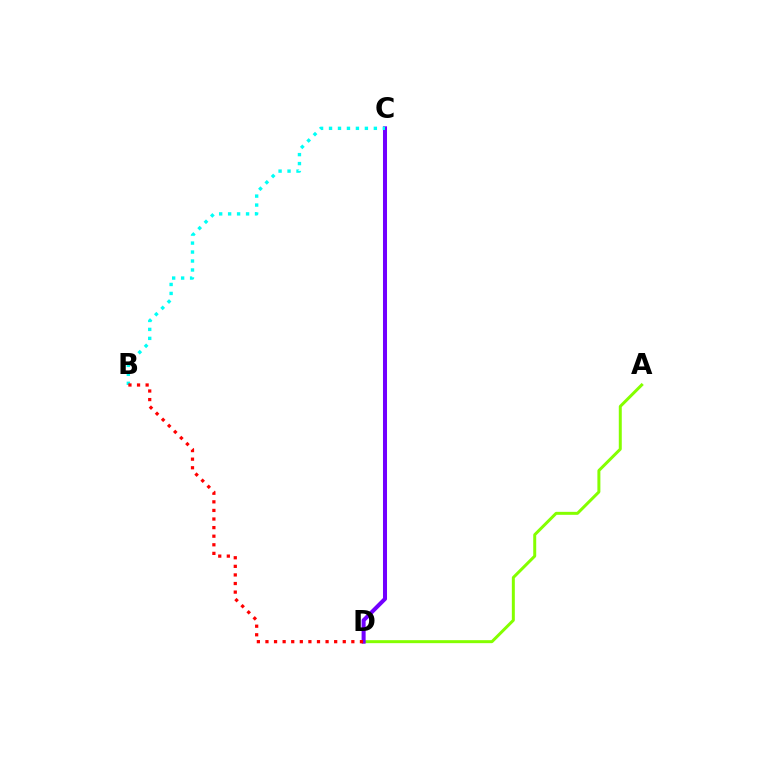{('A', 'D'): [{'color': '#84ff00', 'line_style': 'solid', 'thickness': 2.15}], ('C', 'D'): [{'color': '#7200ff', 'line_style': 'solid', 'thickness': 2.9}], ('B', 'C'): [{'color': '#00fff6', 'line_style': 'dotted', 'thickness': 2.44}], ('B', 'D'): [{'color': '#ff0000', 'line_style': 'dotted', 'thickness': 2.33}]}